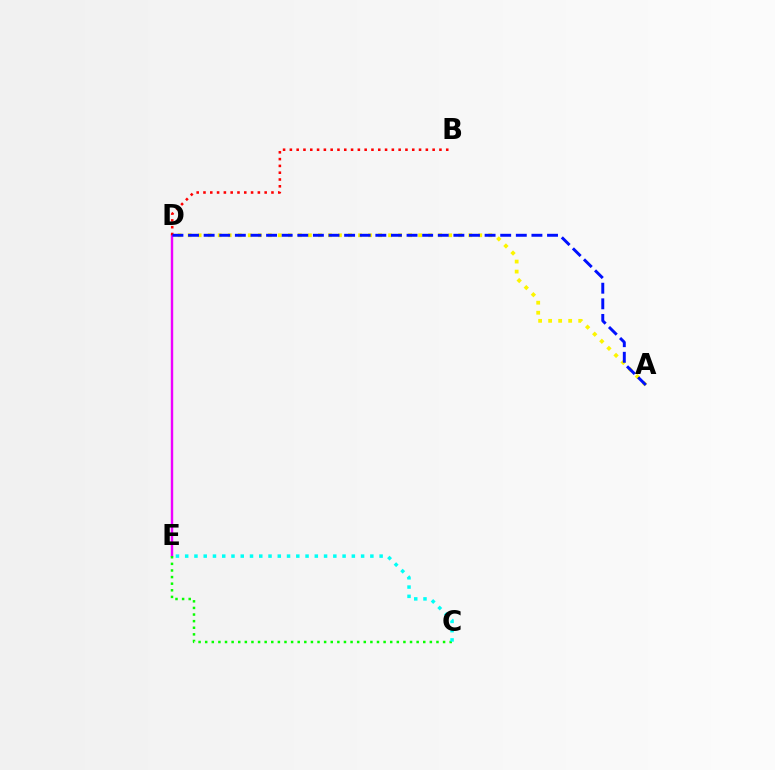{('D', 'E'): [{'color': '#ee00ff', 'line_style': 'solid', 'thickness': 1.74}], ('B', 'D'): [{'color': '#ff0000', 'line_style': 'dotted', 'thickness': 1.85}], ('C', 'E'): [{'color': '#08ff00', 'line_style': 'dotted', 'thickness': 1.8}, {'color': '#00fff6', 'line_style': 'dotted', 'thickness': 2.52}], ('A', 'D'): [{'color': '#fcf500', 'line_style': 'dotted', 'thickness': 2.72}, {'color': '#0010ff', 'line_style': 'dashed', 'thickness': 2.12}]}